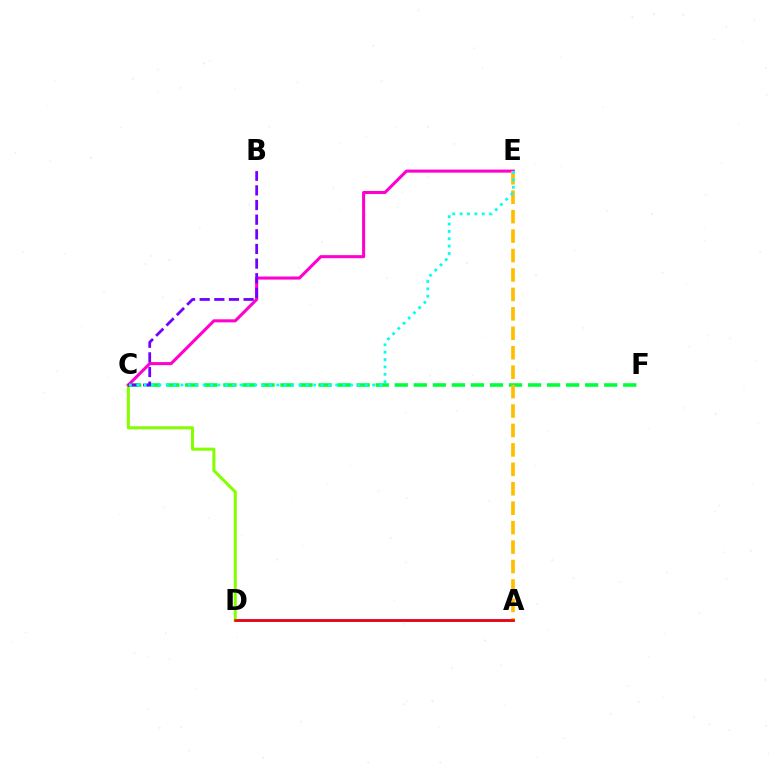{('C', 'F'): [{'color': '#00ff39', 'line_style': 'dashed', 'thickness': 2.59}], ('A', 'D'): [{'color': '#004bff', 'line_style': 'solid', 'thickness': 1.82}, {'color': '#ff0000', 'line_style': 'solid', 'thickness': 1.84}], ('C', 'D'): [{'color': '#84ff00', 'line_style': 'solid', 'thickness': 2.19}], ('C', 'E'): [{'color': '#ff00cf', 'line_style': 'solid', 'thickness': 2.2}, {'color': '#00fff6', 'line_style': 'dotted', 'thickness': 2.0}], ('B', 'C'): [{'color': '#7200ff', 'line_style': 'dashed', 'thickness': 1.99}], ('A', 'E'): [{'color': '#ffbd00', 'line_style': 'dashed', 'thickness': 2.64}]}